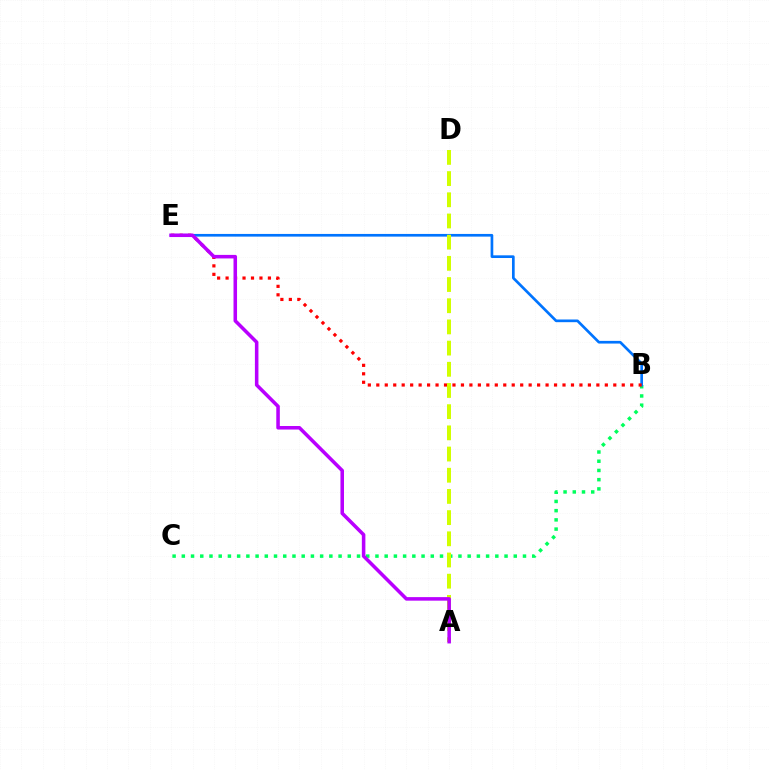{('B', 'C'): [{'color': '#00ff5c', 'line_style': 'dotted', 'thickness': 2.51}], ('B', 'E'): [{'color': '#0074ff', 'line_style': 'solid', 'thickness': 1.93}, {'color': '#ff0000', 'line_style': 'dotted', 'thickness': 2.3}], ('A', 'D'): [{'color': '#d1ff00', 'line_style': 'dashed', 'thickness': 2.88}], ('A', 'E'): [{'color': '#b900ff', 'line_style': 'solid', 'thickness': 2.55}]}